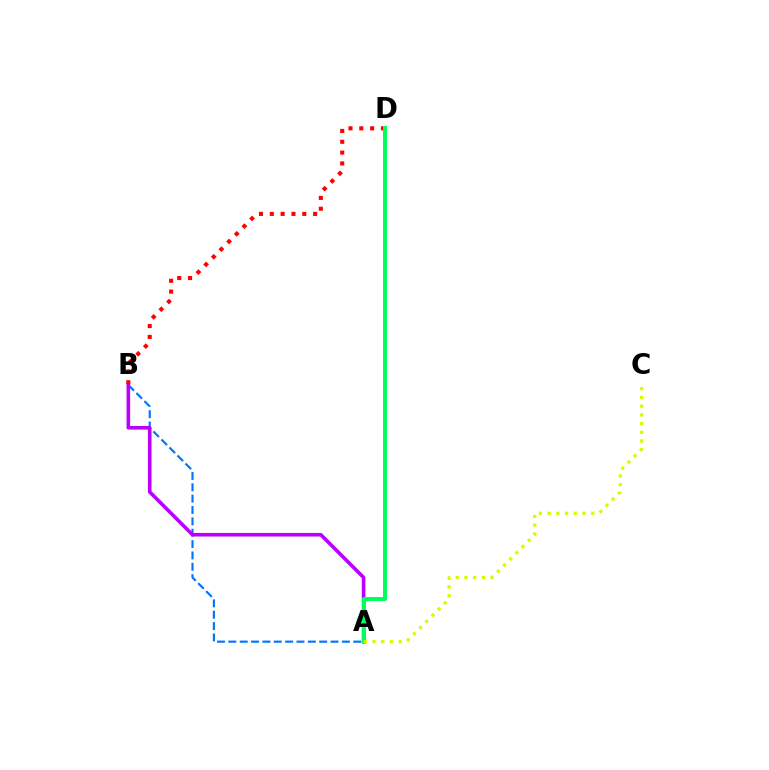{('A', 'B'): [{'color': '#0074ff', 'line_style': 'dashed', 'thickness': 1.54}, {'color': '#b900ff', 'line_style': 'solid', 'thickness': 2.6}], ('B', 'D'): [{'color': '#ff0000', 'line_style': 'dotted', 'thickness': 2.94}], ('A', 'D'): [{'color': '#00ff5c', 'line_style': 'solid', 'thickness': 2.88}], ('A', 'C'): [{'color': '#d1ff00', 'line_style': 'dotted', 'thickness': 2.37}]}